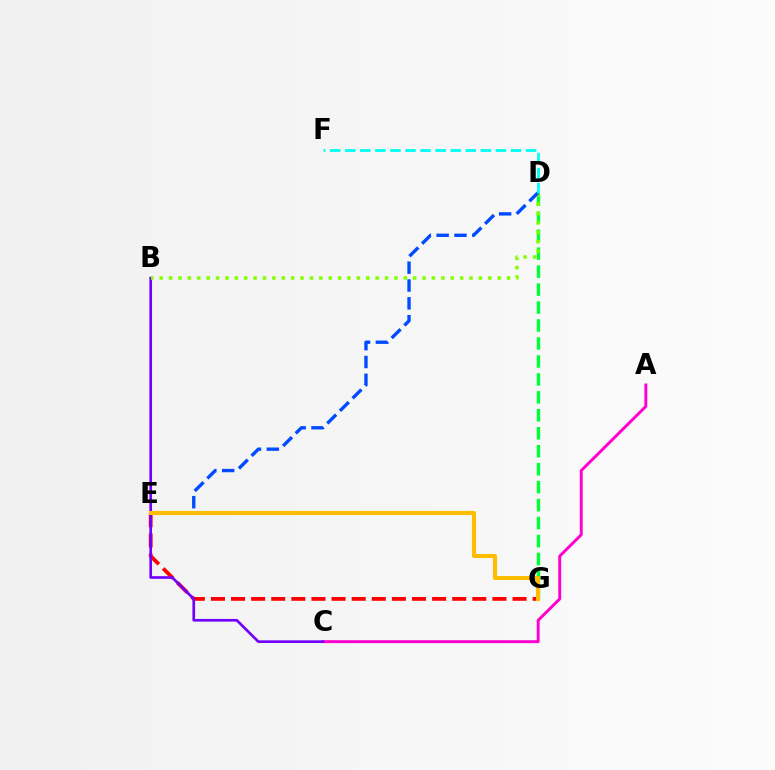{('E', 'G'): [{'color': '#ff0000', 'line_style': 'dashed', 'thickness': 2.73}, {'color': '#ffbd00', 'line_style': 'solid', 'thickness': 2.95}], ('A', 'C'): [{'color': '#ff00cf', 'line_style': 'solid', 'thickness': 2.12}], ('B', 'C'): [{'color': '#7200ff', 'line_style': 'solid', 'thickness': 1.92}], ('D', 'G'): [{'color': '#00ff39', 'line_style': 'dashed', 'thickness': 2.44}], ('B', 'D'): [{'color': '#84ff00', 'line_style': 'dotted', 'thickness': 2.55}], ('D', 'E'): [{'color': '#004bff', 'line_style': 'dashed', 'thickness': 2.42}], ('D', 'F'): [{'color': '#00fff6', 'line_style': 'dashed', 'thickness': 2.05}]}